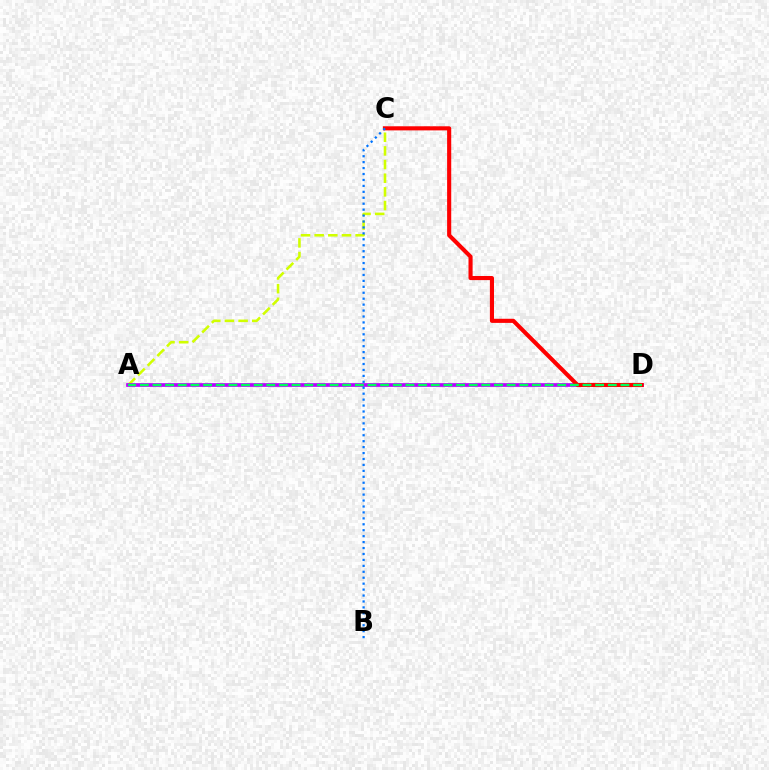{('A', 'C'): [{'color': '#d1ff00', 'line_style': 'dashed', 'thickness': 1.86}], ('A', 'D'): [{'color': '#b900ff', 'line_style': 'solid', 'thickness': 2.66}, {'color': '#00ff5c', 'line_style': 'dashed', 'thickness': 1.72}], ('C', 'D'): [{'color': '#ff0000', 'line_style': 'solid', 'thickness': 2.96}], ('B', 'C'): [{'color': '#0074ff', 'line_style': 'dotted', 'thickness': 1.61}]}